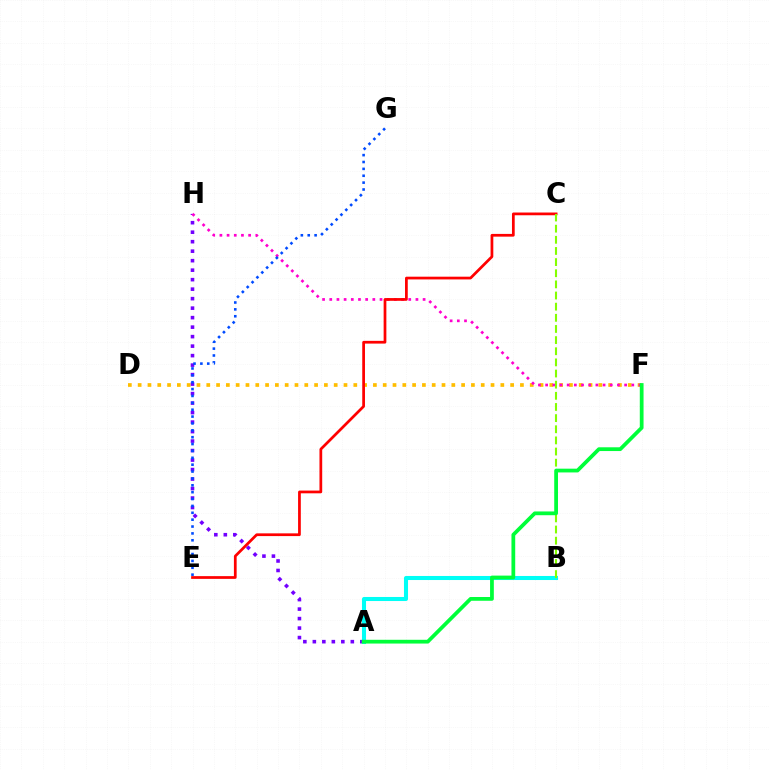{('D', 'F'): [{'color': '#ffbd00', 'line_style': 'dotted', 'thickness': 2.66}], ('A', 'H'): [{'color': '#7200ff', 'line_style': 'dotted', 'thickness': 2.58}], ('F', 'H'): [{'color': '#ff00cf', 'line_style': 'dotted', 'thickness': 1.95}], ('C', 'E'): [{'color': '#ff0000', 'line_style': 'solid', 'thickness': 1.97}], ('E', 'G'): [{'color': '#004bff', 'line_style': 'dotted', 'thickness': 1.87}], ('A', 'B'): [{'color': '#00fff6', 'line_style': 'solid', 'thickness': 2.92}], ('B', 'C'): [{'color': '#84ff00', 'line_style': 'dashed', 'thickness': 1.51}], ('A', 'F'): [{'color': '#00ff39', 'line_style': 'solid', 'thickness': 2.71}]}